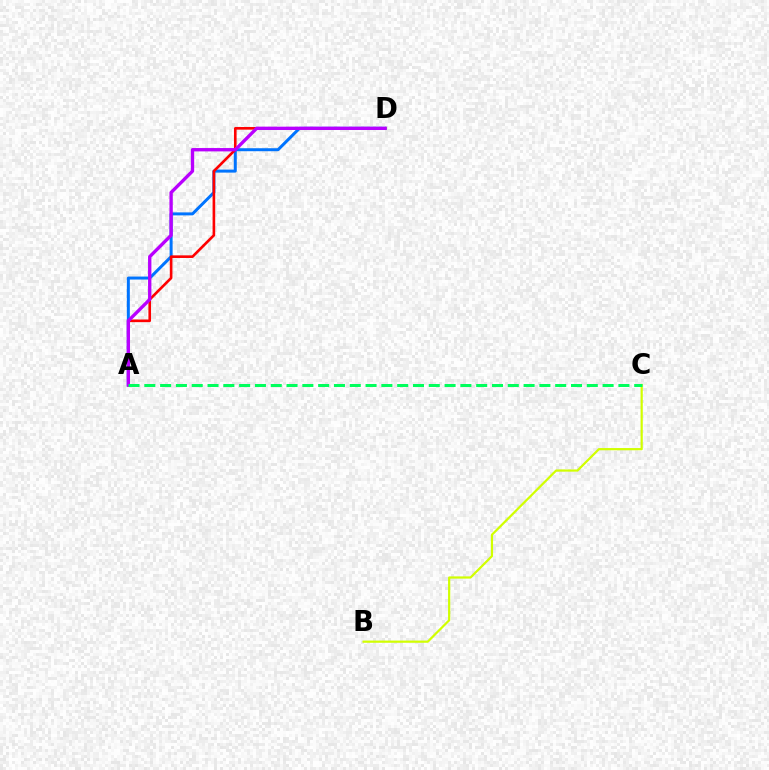{('B', 'C'): [{'color': '#d1ff00', 'line_style': 'solid', 'thickness': 1.6}], ('A', 'D'): [{'color': '#0074ff', 'line_style': 'solid', 'thickness': 2.15}, {'color': '#ff0000', 'line_style': 'solid', 'thickness': 1.89}, {'color': '#b900ff', 'line_style': 'solid', 'thickness': 2.41}], ('A', 'C'): [{'color': '#00ff5c', 'line_style': 'dashed', 'thickness': 2.15}]}